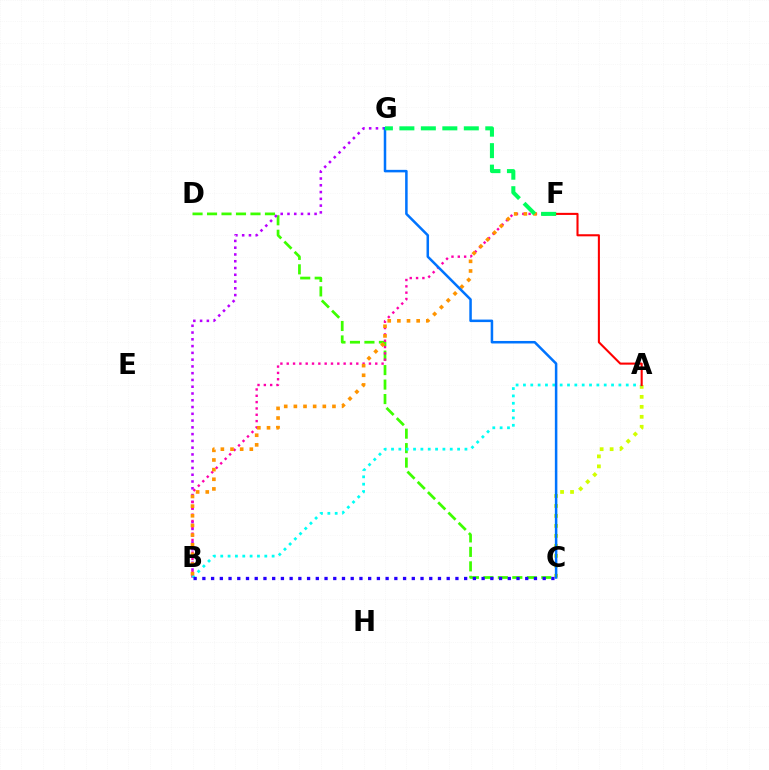{('C', 'D'): [{'color': '#3dff00', 'line_style': 'dashed', 'thickness': 1.97}], ('B', 'G'): [{'color': '#b900ff', 'line_style': 'dotted', 'thickness': 1.84}], ('A', 'C'): [{'color': '#d1ff00', 'line_style': 'dotted', 'thickness': 2.71}], ('B', 'F'): [{'color': '#ff00ac', 'line_style': 'dotted', 'thickness': 1.72}, {'color': '#ff9400', 'line_style': 'dotted', 'thickness': 2.62}], ('A', 'B'): [{'color': '#00fff6', 'line_style': 'dotted', 'thickness': 1.99}], ('A', 'F'): [{'color': '#ff0000', 'line_style': 'solid', 'thickness': 1.5}], ('B', 'C'): [{'color': '#2500ff', 'line_style': 'dotted', 'thickness': 2.37}], ('C', 'G'): [{'color': '#0074ff', 'line_style': 'solid', 'thickness': 1.81}], ('F', 'G'): [{'color': '#00ff5c', 'line_style': 'dashed', 'thickness': 2.92}]}